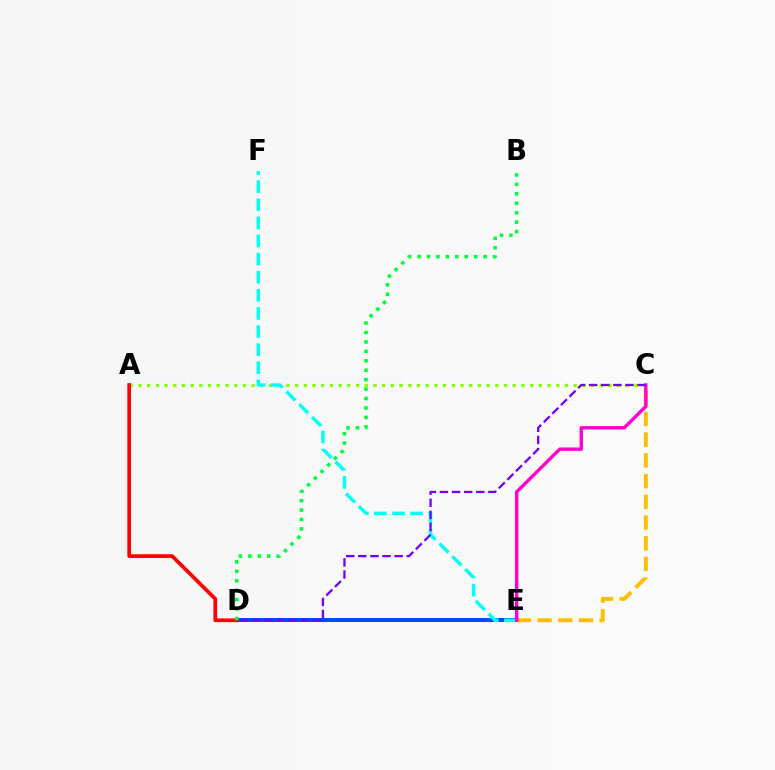{('A', 'C'): [{'color': '#84ff00', 'line_style': 'dotted', 'thickness': 2.37}], ('D', 'E'): [{'color': '#004bff', 'line_style': 'solid', 'thickness': 2.87}], ('A', 'D'): [{'color': '#ff0000', 'line_style': 'solid', 'thickness': 2.65}], ('B', 'D'): [{'color': '#00ff39', 'line_style': 'dotted', 'thickness': 2.56}], ('C', 'E'): [{'color': '#ffbd00', 'line_style': 'dashed', 'thickness': 2.81}, {'color': '#ff00cf', 'line_style': 'solid', 'thickness': 2.43}], ('E', 'F'): [{'color': '#00fff6', 'line_style': 'dashed', 'thickness': 2.46}], ('C', 'D'): [{'color': '#7200ff', 'line_style': 'dashed', 'thickness': 1.65}]}